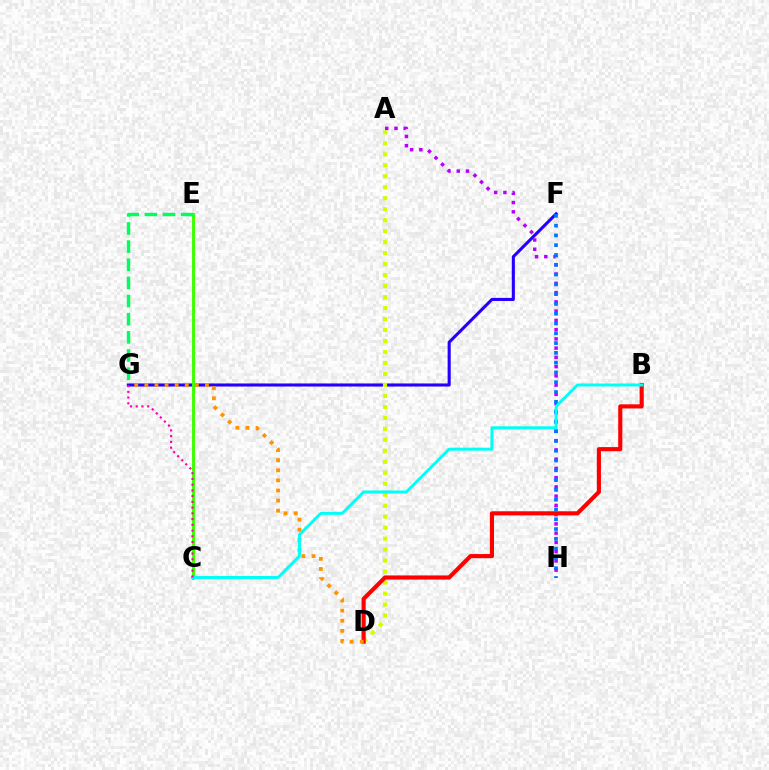{('F', 'G'): [{'color': '#2500ff', 'line_style': 'solid', 'thickness': 2.22}], ('A', 'D'): [{'color': '#d1ff00', 'line_style': 'dotted', 'thickness': 2.98}], ('A', 'H'): [{'color': '#b900ff', 'line_style': 'dotted', 'thickness': 2.51}], ('F', 'H'): [{'color': '#0074ff', 'line_style': 'dotted', 'thickness': 2.66}], ('C', 'E'): [{'color': '#3dff00', 'line_style': 'solid', 'thickness': 2.11}], ('B', 'D'): [{'color': '#ff0000', 'line_style': 'solid', 'thickness': 2.97}], ('D', 'G'): [{'color': '#ff9400', 'line_style': 'dotted', 'thickness': 2.75}], ('B', 'C'): [{'color': '#00fff6', 'line_style': 'solid', 'thickness': 2.14}], ('E', 'G'): [{'color': '#00ff5c', 'line_style': 'dashed', 'thickness': 2.47}], ('C', 'G'): [{'color': '#ff00ac', 'line_style': 'dotted', 'thickness': 1.56}]}